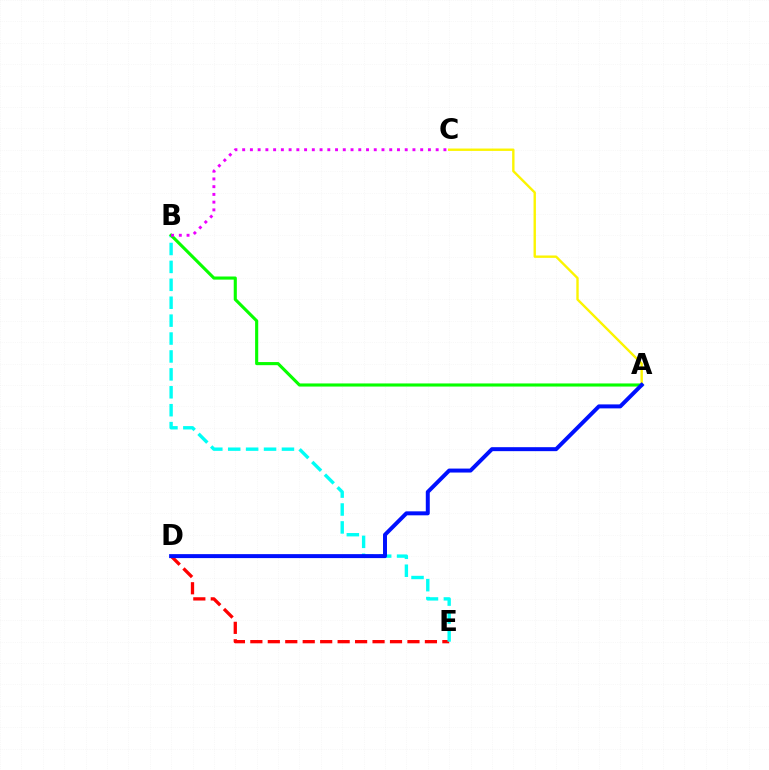{('D', 'E'): [{'color': '#ff0000', 'line_style': 'dashed', 'thickness': 2.37}], ('B', 'E'): [{'color': '#00fff6', 'line_style': 'dashed', 'thickness': 2.43}], ('A', 'C'): [{'color': '#fcf500', 'line_style': 'solid', 'thickness': 1.71}], ('A', 'B'): [{'color': '#08ff00', 'line_style': 'solid', 'thickness': 2.24}], ('B', 'C'): [{'color': '#ee00ff', 'line_style': 'dotted', 'thickness': 2.1}], ('A', 'D'): [{'color': '#0010ff', 'line_style': 'solid', 'thickness': 2.86}]}